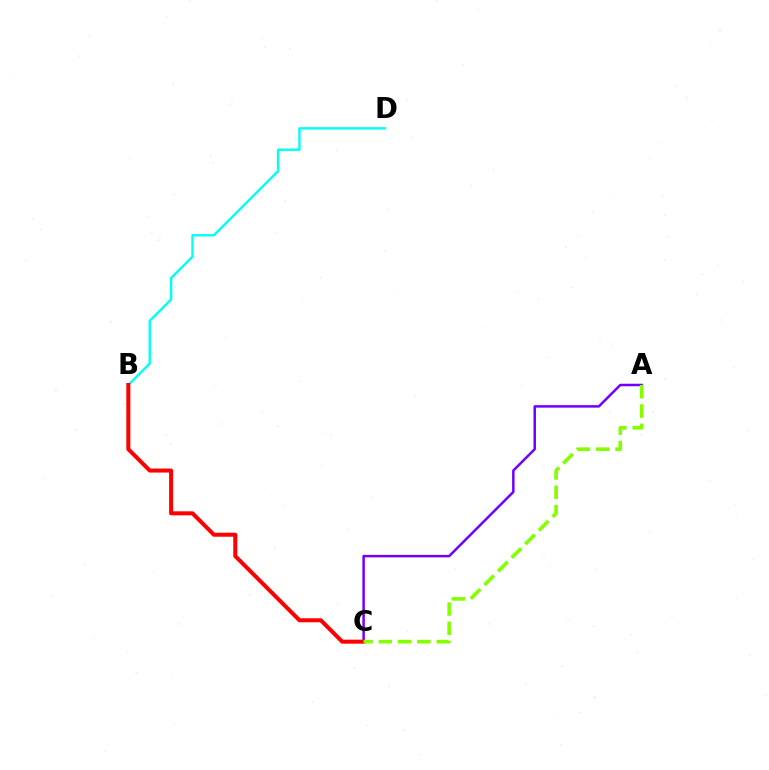{('A', 'C'): [{'color': '#7200ff', 'line_style': 'solid', 'thickness': 1.8}, {'color': '#84ff00', 'line_style': 'dashed', 'thickness': 2.62}], ('B', 'D'): [{'color': '#00fff6', 'line_style': 'solid', 'thickness': 1.73}], ('B', 'C'): [{'color': '#ff0000', 'line_style': 'solid', 'thickness': 2.89}]}